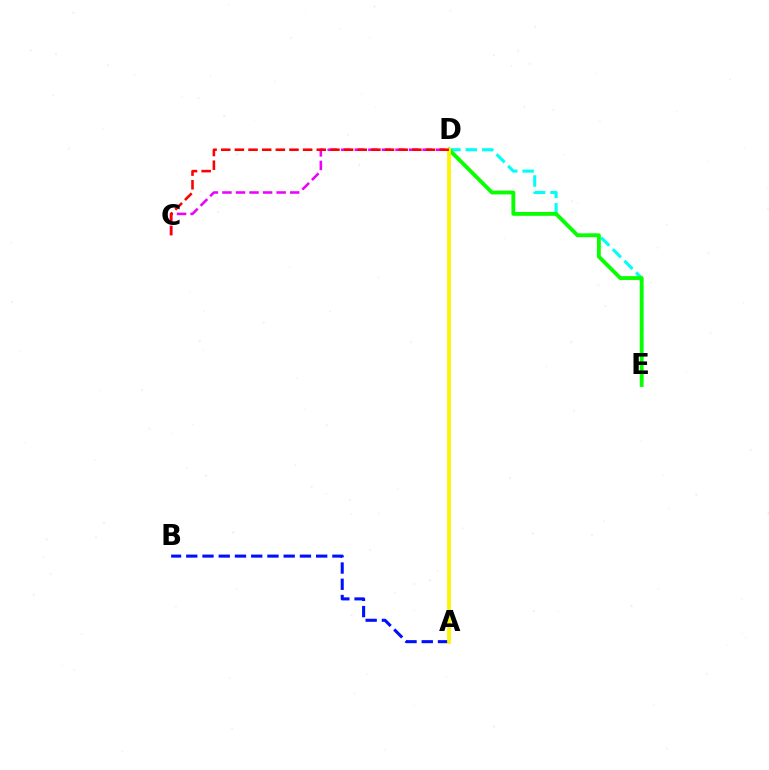{('C', 'D'): [{'color': '#ee00ff', 'line_style': 'dashed', 'thickness': 1.84}, {'color': '#ff0000', 'line_style': 'dashed', 'thickness': 1.85}], ('A', 'B'): [{'color': '#0010ff', 'line_style': 'dashed', 'thickness': 2.21}], ('D', 'E'): [{'color': '#00fff6', 'line_style': 'dashed', 'thickness': 2.23}, {'color': '#08ff00', 'line_style': 'solid', 'thickness': 2.76}], ('A', 'D'): [{'color': '#fcf500', 'line_style': 'solid', 'thickness': 2.73}]}